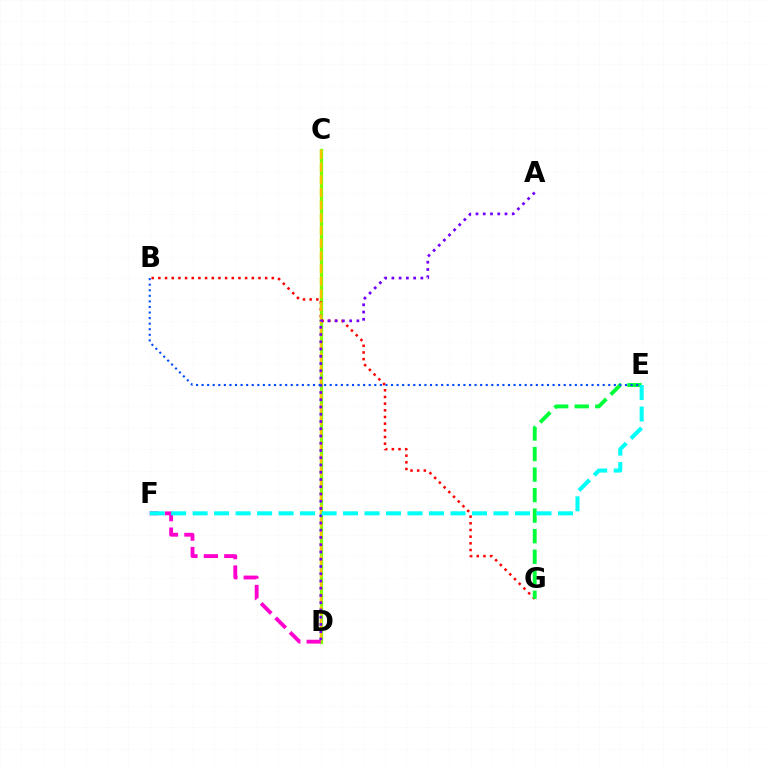{('C', 'D'): [{'color': '#84ff00', 'line_style': 'solid', 'thickness': 2.37}, {'color': '#ffbd00', 'line_style': 'dashed', 'thickness': 1.72}], ('D', 'F'): [{'color': '#ff00cf', 'line_style': 'dashed', 'thickness': 2.77}], ('B', 'G'): [{'color': '#ff0000', 'line_style': 'dotted', 'thickness': 1.81}], ('E', 'G'): [{'color': '#00ff39', 'line_style': 'dashed', 'thickness': 2.79}], ('A', 'D'): [{'color': '#7200ff', 'line_style': 'dotted', 'thickness': 1.97}], ('E', 'F'): [{'color': '#00fff6', 'line_style': 'dashed', 'thickness': 2.92}], ('B', 'E'): [{'color': '#004bff', 'line_style': 'dotted', 'thickness': 1.51}]}